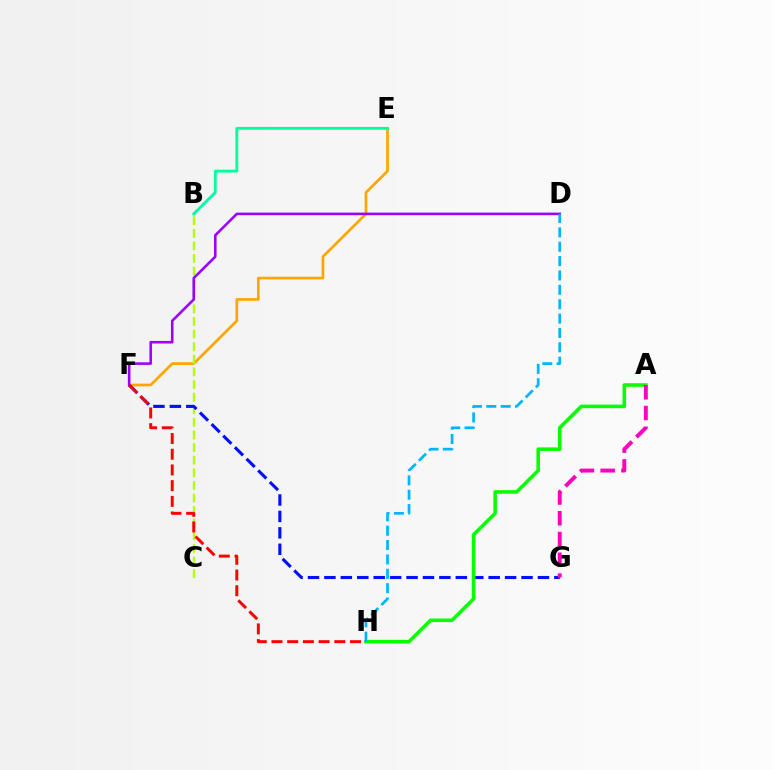{('E', 'F'): [{'color': '#ffa500', 'line_style': 'solid', 'thickness': 1.94}], ('B', 'C'): [{'color': '#b3ff00', 'line_style': 'dashed', 'thickness': 1.71}], ('F', 'G'): [{'color': '#0010ff', 'line_style': 'dashed', 'thickness': 2.23}], ('D', 'F'): [{'color': '#9b00ff', 'line_style': 'solid', 'thickness': 1.85}], ('B', 'E'): [{'color': '#00ff9d', 'line_style': 'solid', 'thickness': 2.04}], ('A', 'H'): [{'color': '#08ff00', 'line_style': 'solid', 'thickness': 2.56}], ('F', 'H'): [{'color': '#ff0000', 'line_style': 'dashed', 'thickness': 2.13}], ('A', 'G'): [{'color': '#ff00bd', 'line_style': 'dashed', 'thickness': 2.82}], ('D', 'H'): [{'color': '#00b5ff', 'line_style': 'dashed', 'thickness': 1.95}]}